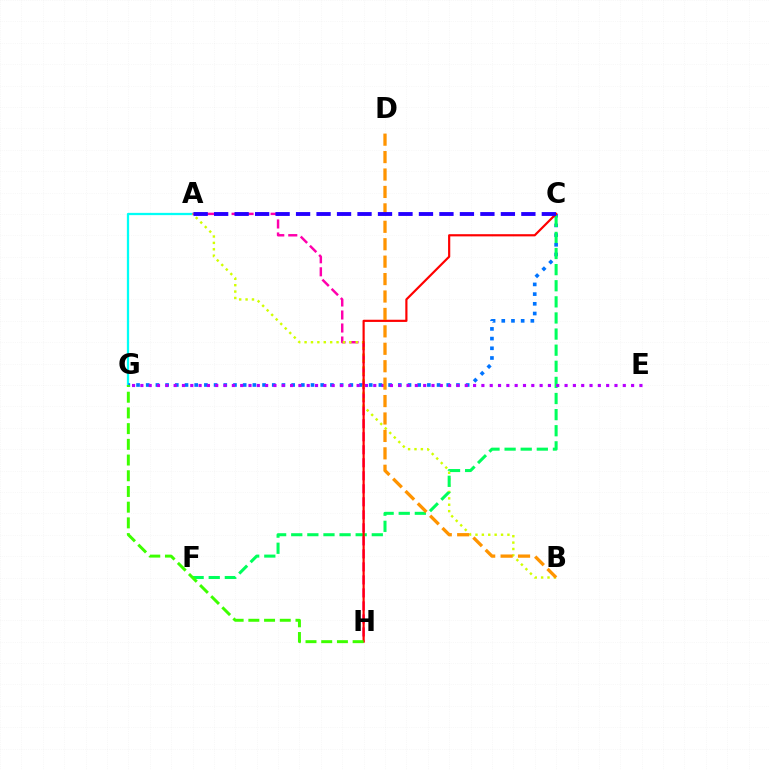{('A', 'G'): [{'color': '#00fff6', 'line_style': 'solid', 'thickness': 1.64}], ('C', 'G'): [{'color': '#0074ff', 'line_style': 'dotted', 'thickness': 2.63}], ('A', 'H'): [{'color': '#ff00ac', 'line_style': 'dashed', 'thickness': 1.77}], ('A', 'B'): [{'color': '#d1ff00', 'line_style': 'dotted', 'thickness': 1.74}], ('C', 'F'): [{'color': '#00ff5c', 'line_style': 'dashed', 'thickness': 2.19}], ('C', 'H'): [{'color': '#ff0000', 'line_style': 'solid', 'thickness': 1.57}], ('E', 'G'): [{'color': '#b900ff', 'line_style': 'dotted', 'thickness': 2.26}], ('B', 'D'): [{'color': '#ff9400', 'line_style': 'dashed', 'thickness': 2.37}], ('A', 'C'): [{'color': '#2500ff', 'line_style': 'dashed', 'thickness': 2.78}], ('G', 'H'): [{'color': '#3dff00', 'line_style': 'dashed', 'thickness': 2.13}]}